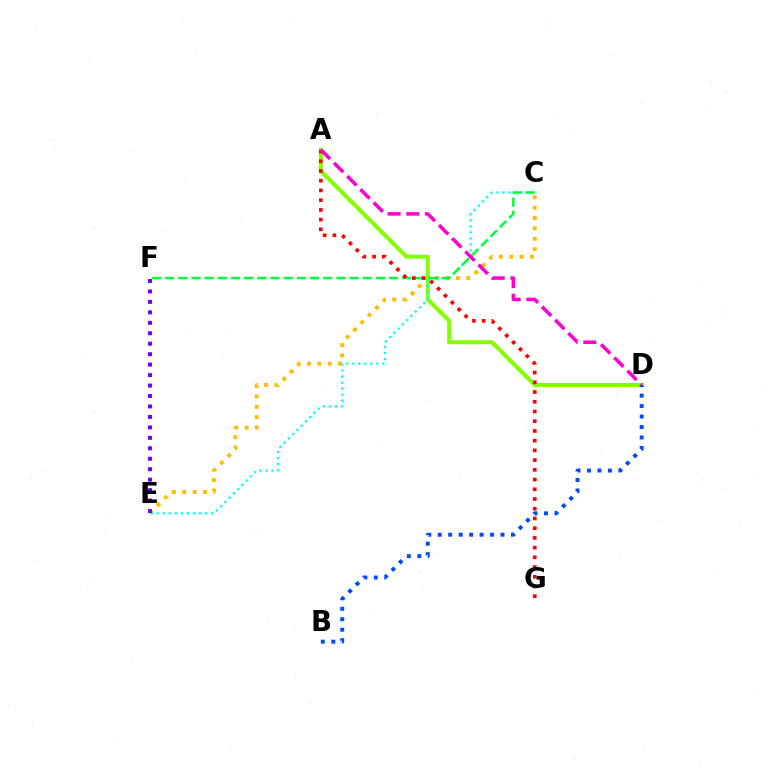{('C', 'E'): [{'color': '#ffbd00', 'line_style': 'dotted', 'thickness': 2.82}, {'color': '#00fff6', 'line_style': 'dotted', 'thickness': 1.64}], ('A', 'D'): [{'color': '#84ff00', 'line_style': 'solid', 'thickness': 2.91}, {'color': '#ff00cf', 'line_style': 'dashed', 'thickness': 2.54}], ('B', 'D'): [{'color': '#004bff', 'line_style': 'dotted', 'thickness': 2.84}], ('C', 'F'): [{'color': '#00ff39', 'line_style': 'dashed', 'thickness': 1.79}], ('A', 'G'): [{'color': '#ff0000', 'line_style': 'dotted', 'thickness': 2.64}], ('E', 'F'): [{'color': '#7200ff', 'line_style': 'dotted', 'thickness': 2.84}]}